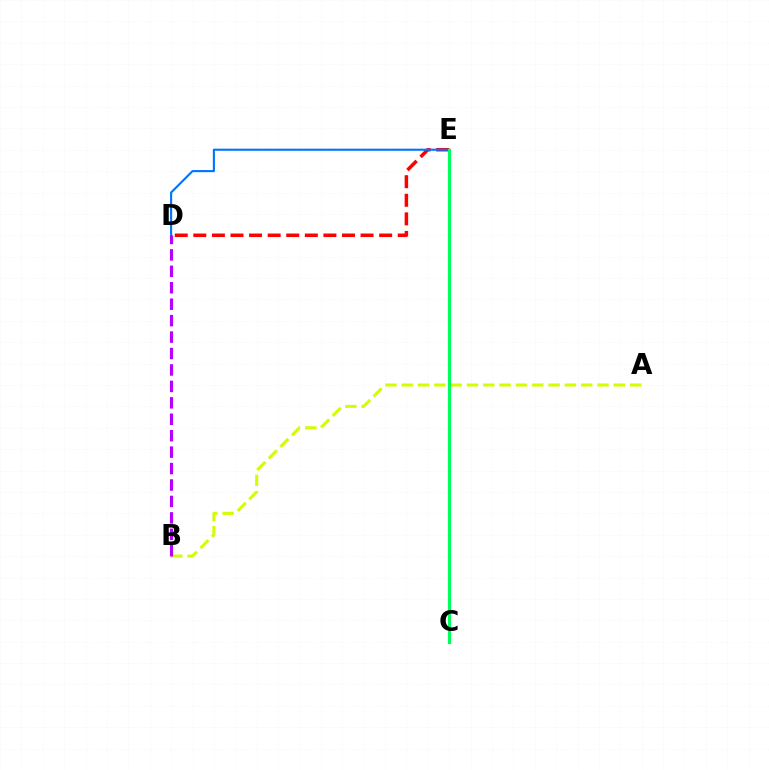{('D', 'E'): [{'color': '#ff0000', 'line_style': 'dashed', 'thickness': 2.52}, {'color': '#0074ff', 'line_style': 'solid', 'thickness': 1.52}], ('A', 'B'): [{'color': '#d1ff00', 'line_style': 'dashed', 'thickness': 2.22}], ('B', 'D'): [{'color': '#b900ff', 'line_style': 'dashed', 'thickness': 2.23}], ('C', 'E'): [{'color': '#00ff5c', 'line_style': 'solid', 'thickness': 2.28}]}